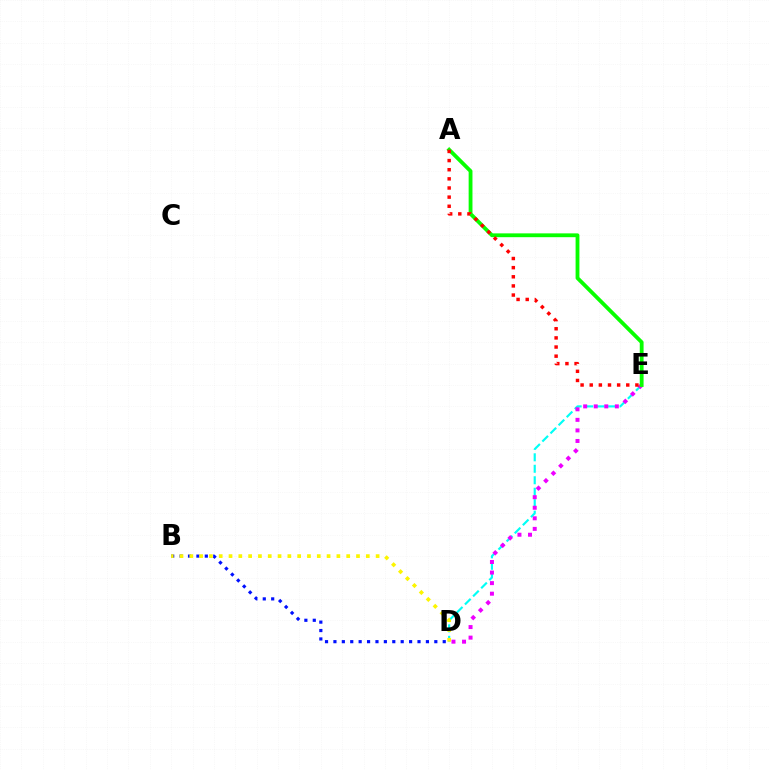{('D', 'E'): [{'color': '#00fff6', 'line_style': 'dashed', 'thickness': 1.56}, {'color': '#ee00ff', 'line_style': 'dotted', 'thickness': 2.87}], ('B', 'D'): [{'color': '#0010ff', 'line_style': 'dotted', 'thickness': 2.28}, {'color': '#fcf500', 'line_style': 'dotted', 'thickness': 2.66}], ('A', 'E'): [{'color': '#08ff00', 'line_style': 'solid', 'thickness': 2.75}, {'color': '#ff0000', 'line_style': 'dotted', 'thickness': 2.48}]}